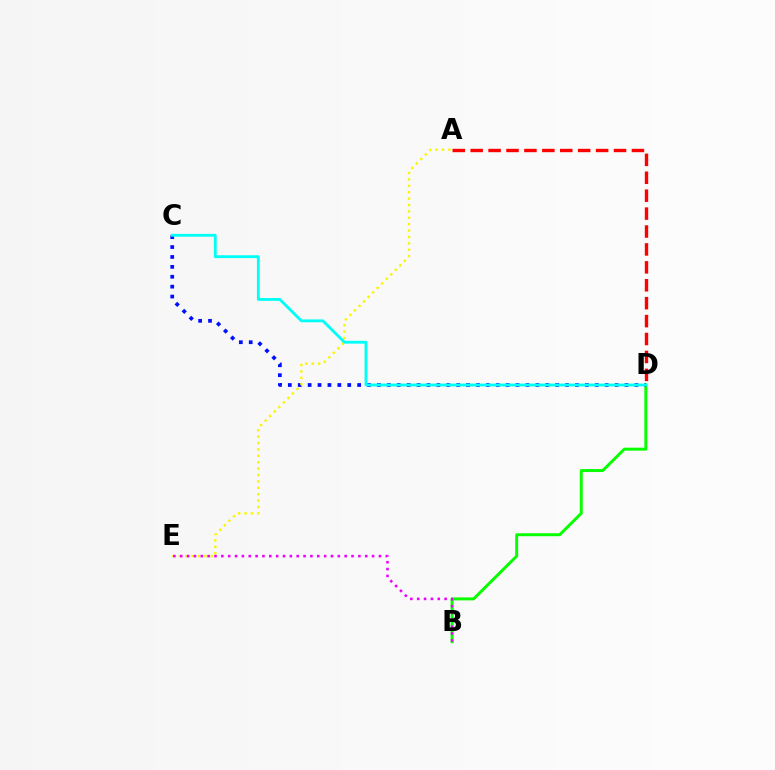{('B', 'D'): [{'color': '#08ff00', 'line_style': 'solid', 'thickness': 2.13}], ('C', 'D'): [{'color': '#0010ff', 'line_style': 'dotted', 'thickness': 2.69}, {'color': '#00fff6', 'line_style': 'solid', 'thickness': 2.04}], ('A', 'E'): [{'color': '#fcf500', 'line_style': 'dotted', 'thickness': 1.74}], ('B', 'E'): [{'color': '#ee00ff', 'line_style': 'dotted', 'thickness': 1.86}], ('A', 'D'): [{'color': '#ff0000', 'line_style': 'dashed', 'thickness': 2.43}]}